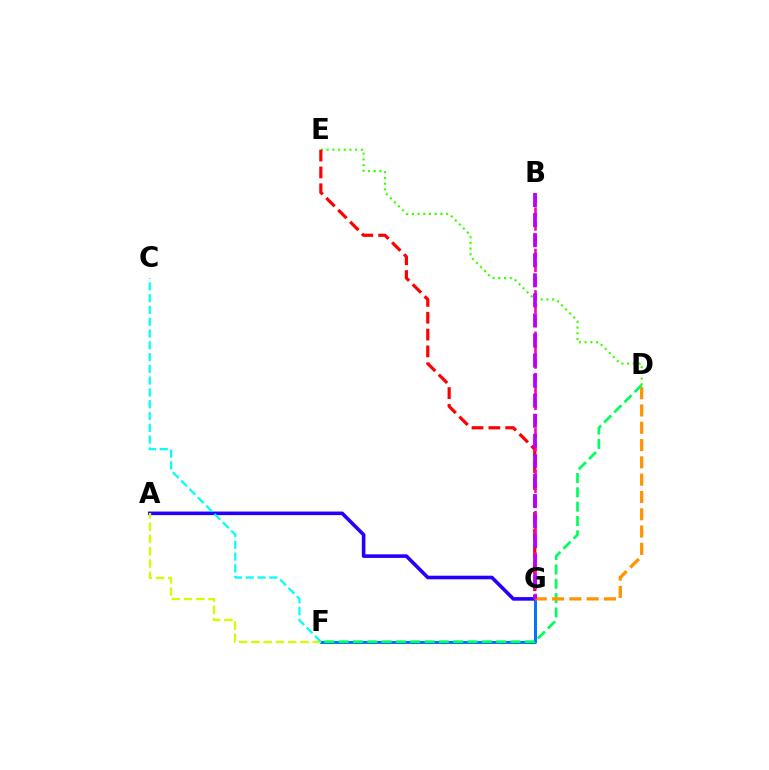{('F', 'G'): [{'color': '#0074ff', 'line_style': 'solid', 'thickness': 2.13}], ('D', 'E'): [{'color': '#3dff00', 'line_style': 'dotted', 'thickness': 1.55}], ('A', 'G'): [{'color': '#2500ff', 'line_style': 'solid', 'thickness': 2.59}], ('E', 'G'): [{'color': '#ff0000', 'line_style': 'dashed', 'thickness': 2.29}], ('A', 'F'): [{'color': '#d1ff00', 'line_style': 'dashed', 'thickness': 1.67}], ('D', 'F'): [{'color': '#00ff5c', 'line_style': 'dashed', 'thickness': 1.95}], ('D', 'G'): [{'color': '#ff9400', 'line_style': 'dashed', 'thickness': 2.35}], ('B', 'G'): [{'color': '#ff00ac', 'line_style': 'dashed', 'thickness': 1.87}, {'color': '#b900ff', 'line_style': 'dashed', 'thickness': 2.73}], ('C', 'F'): [{'color': '#00fff6', 'line_style': 'dashed', 'thickness': 1.6}]}